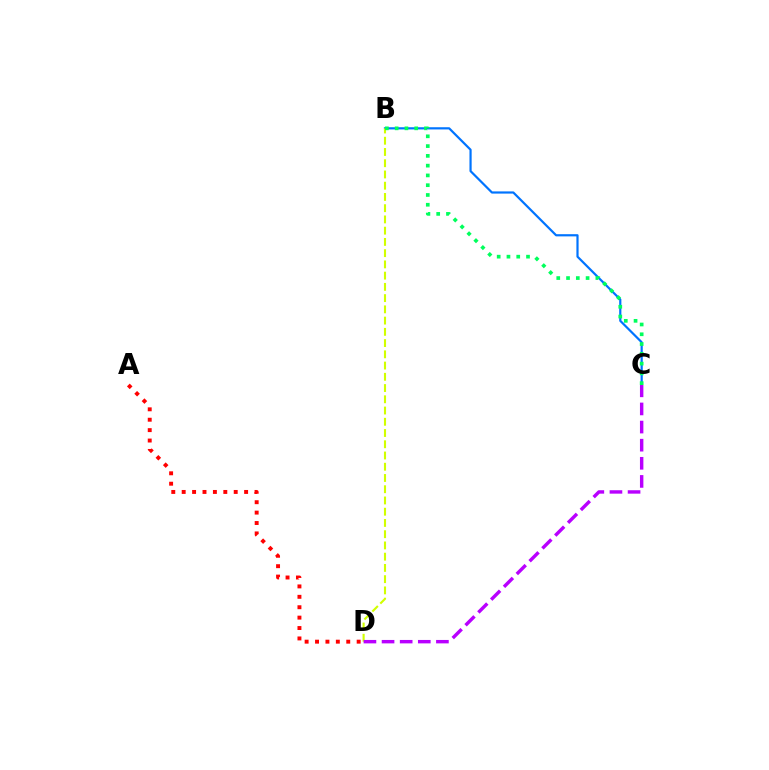{('A', 'D'): [{'color': '#ff0000', 'line_style': 'dotted', 'thickness': 2.83}], ('B', 'C'): [{'color': '#0074ff', 'line_style': 'solid', 'thickness': 1.58}, {'color': '#00ff5c', 'line_style': 'dotted', 'thickness': 2.66}], ('B', 'D'): [{'color': '#d1ff00', 'line_style': 'dashed', 'thickness': 1.53}], ('C', 'D'): [{'color': '#b900ff', 'line_style': 'dashed', 'thickness': 2.46}]}